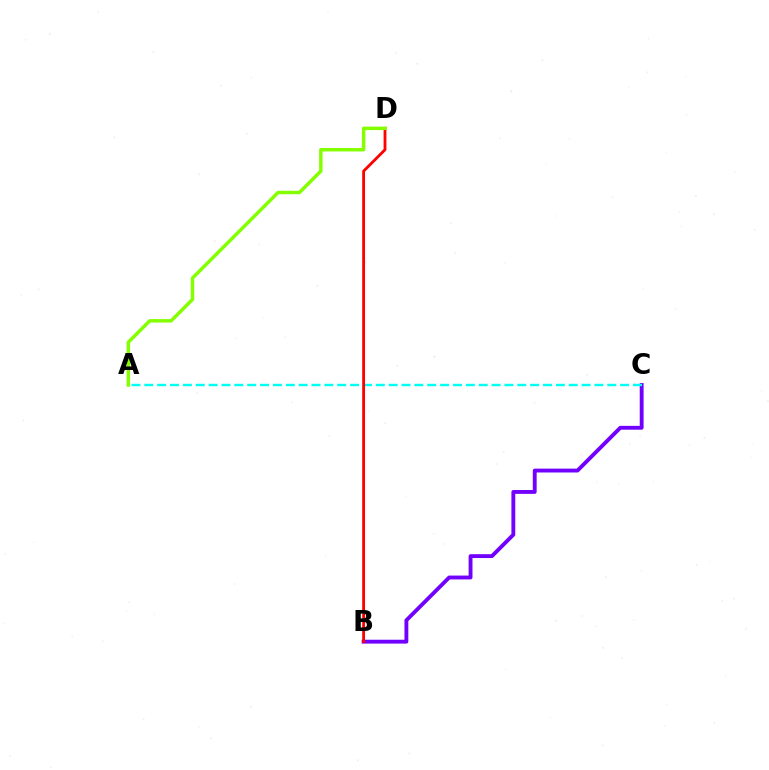{('B', 'C'): [{'color': '#7200ff', 'line_style': 'solid', 'thickness': 2.78}], ('A', 'C'): [{'color': '#00fff6', 'line_style': 'dashed', 'thickness': 1.75}], ('B', 'D'): [{'color': '#ff0000', 'line_style': 'solid', 'thickness': 2.03}], ('A', 'D'): [{'color': '#84ff00', 'line_style': 'solid', 'thickness': 2.48}]}